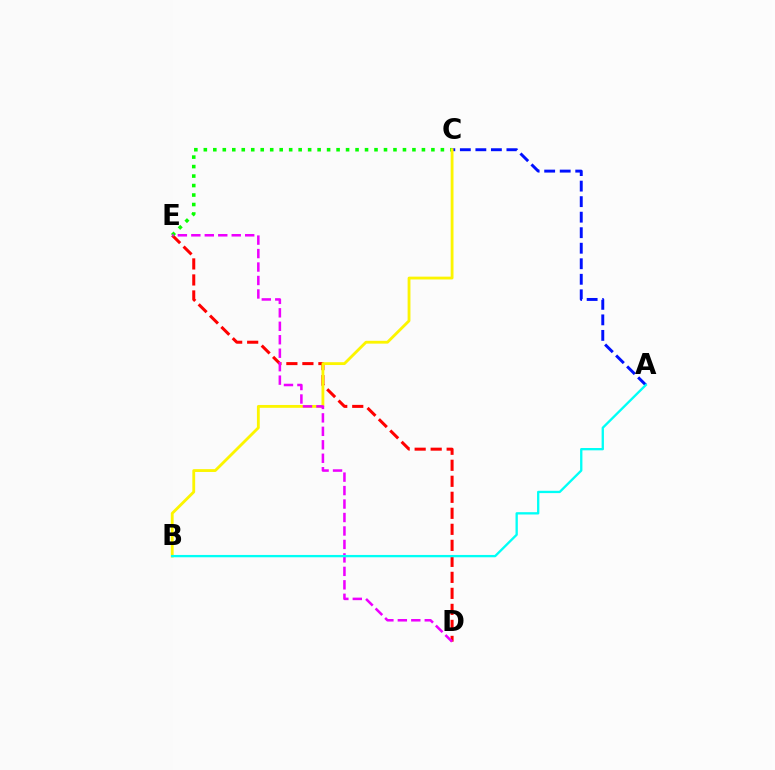{('D', 'E'): [{'color': '#ff0000', 'line_style': 'dashed', 'thickness': 2.18}, {'color': '#ee00ff', 'line_style': 'dashed', 'thickness': 1.83}], ('C', 'E'): [{'color': '#08ff00', 'line_style': 'dotted', 'thickness': 2.58}], ('A', 'C'): [{'color': '#0010ff', 'line_style': 'dashed', 'thickness': 2.11}], ('B', 'C'): [{'color': '#fcf500', 'line_style': 'solid', 'thickness': 2.04}], ('A', 'B'): [{'color': '#00fff6', 'line_style': 'solid', 'thickness': 1.67}]}